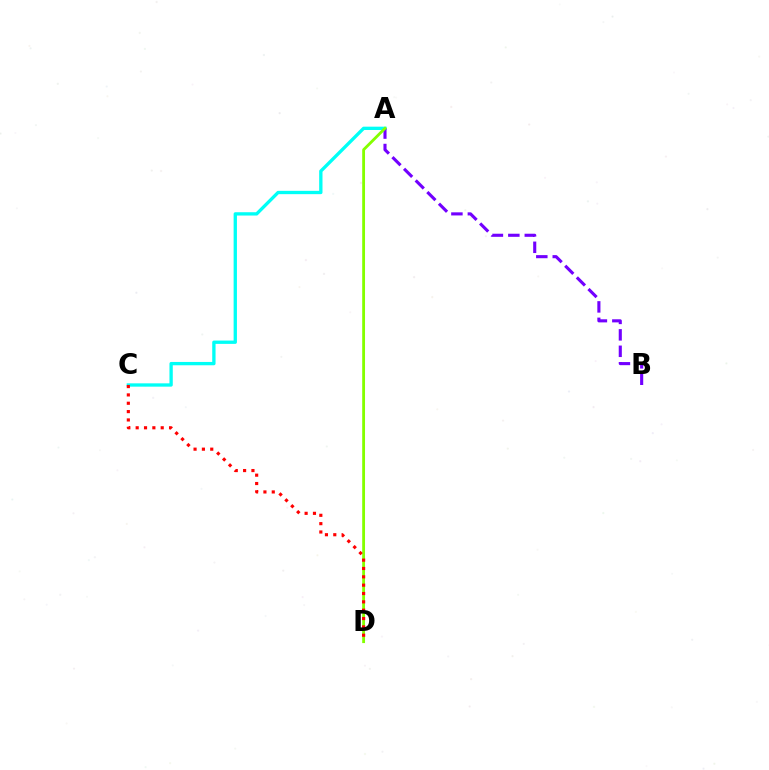{('A', 'C'): [{'color': '#00fff6', 'line_style': 'solid', 'thickness': 2.39}], ('A', 'B'): [{'color': '#7200ff', 'line_style': 'dashed', 'thickness': 2.23}], ('A', 'D'): [{'color': '#84ff00', 'line_style': 'solid', 'thickness': 2.03}], ('C', 'D'): [{'color': '#ff0000', 'line_style': 'dotted', 'thickness': 2.27}]}